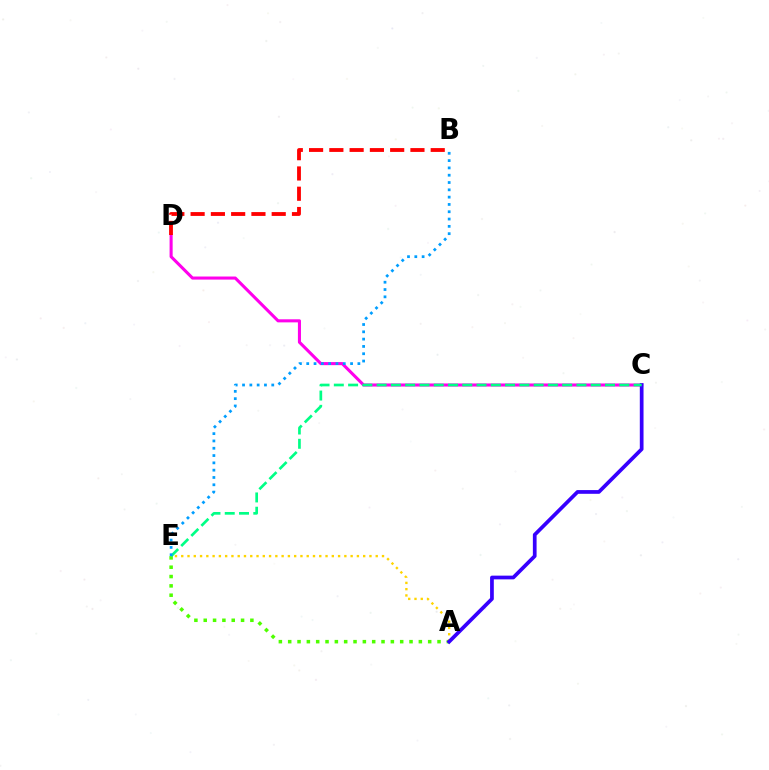{('A', 'E'): [{'color': '#ffd500', 'line_style': 'dotted', 'thickness': 1.7}, {'color': '#4fff00', 'line_style': 'dotted', 'thickness': 2.54}], ('C', 'D'): [{'color': '#ff00ed', 'line_style': 'solid', 'thickness': 2.21}], ('A', 'C'): [{'color': '#3700ff', 'line_style': 'solid', 'thickness': 2.68}], ('C', 'E'): [{'color': '#00ff86', 'line_style': 'dashed', 'thickness': 1.94}], ('B', 'E'): [{'color': '#009eff', 'line_style': 'dotted', 'thickness': 1.99}], ('B', 'D'): [{'color': '#ff0000', 'line_style': 'dashed', 'thickness': 2.75}]}